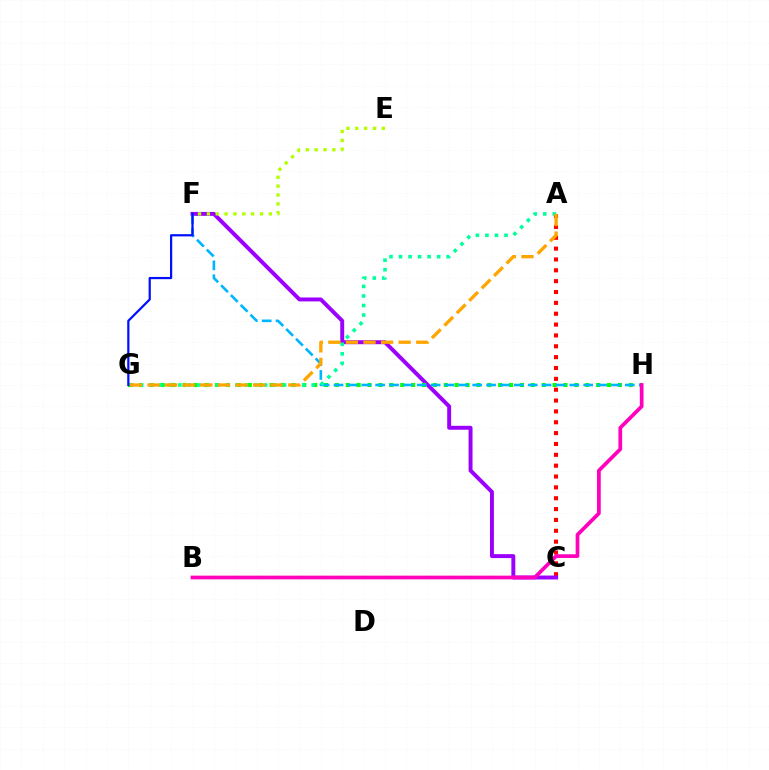{('A', 'C'): [{'color': '#ff0000', 'line_style': 'dotted', 'thickness': 2.95}], ('C', 'F'): [{'color': '#9b00ff', 'line_style': 'solid', 'thickness': 2.84}], ('G', 'H'): [{'color': '#08ff00', 'line_style': 'dotted', 'thickness': 2.96}], ('E', 'F'): [{'color': '#b3ff00', 'line_style': 'dotted', 'thickness': 2.41}], ('F', 'H'): [{'color': '#00b5ff', 'line_style': 'dashed', 'thickness': 1.88}], ('A', 'G'): [{'color': '#00ff9d', 'line_style': 'dotted', 'thickness': 2.59}, {'color': '#ffa500', 'line_style': 'dashed', 'thickness': 2.39}], ('F', 'G'): [{'color': '#0010ff', 'line_style': 'solid', 'thickness': 1.6}], ('B', 'H'): [{'color': '#ff00bd', 'line_style': 'solid', 'thickness': 2.68}]}